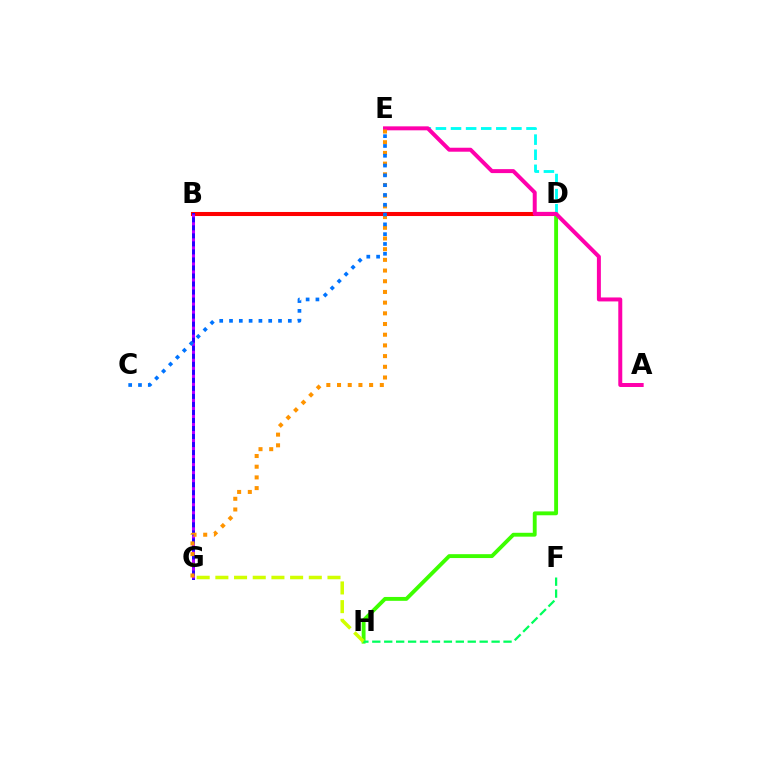{('B', 'D'): [{'color': '#ff0000', 'line_style': 'solid', 'thickness': 2.92}], ('D', 'H'): [{'color': '#3dff00', 'line_style': 'solid', 'thickness': 2.79}], ('D', 'E'): [{'color': '#00fff6', 'line_style': 'dashed', 'thickness': 2.05}], ('B', 'G'): [{'color': '#2500ff', 'line_style': 'solid', 'thickness': 2.13}, {'color': '#b900ff', 'line_style': 'dotted', 'thickness': 2.18}], ('A', 'E'): [{'color': '#ff00ac', 'line_style': 'solid', 'thickness': 2.86}], ('E', 'G'): [{'color': '#ff9400', 'line_style': 'dotted', 'thickness': 2.91}], ('G', 'H'): [{'color': '#d1ff00', 'line_style': 'dashed', 'thickness': 2.54}], ('F', 'H'): [{'color': '#00ff5c', 'line_style': 'dashed', 'thickness': 1.62}], ('C', 'E'): [{'color': '#0074ff', 'line_style': 'dotted', 'thickness': 2.66}]}